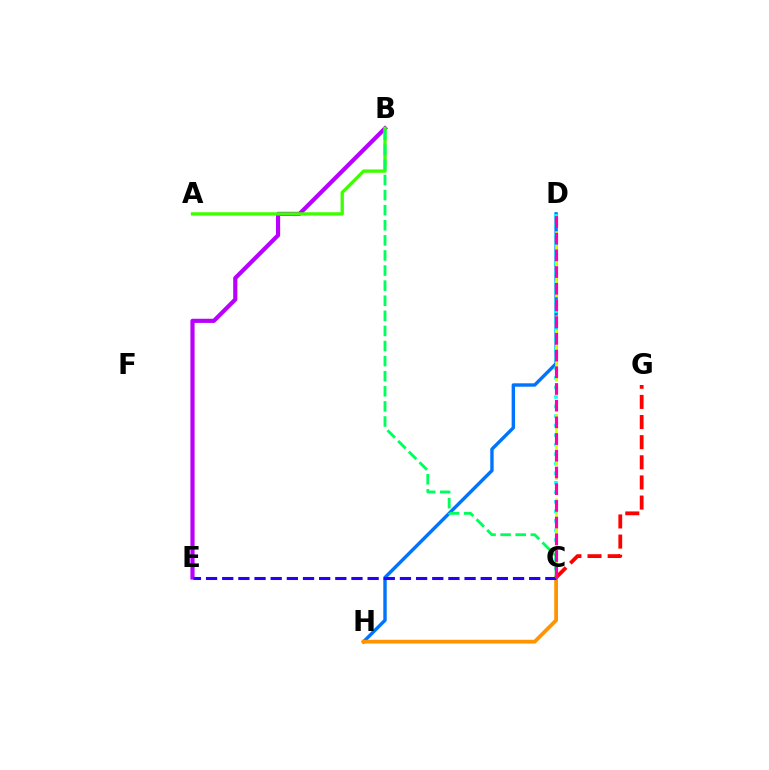{('D', 'H'): [{'color': '#0074ff', 'line_style': 'solid', 'thickness': 2.45}], ('C', 'D'): [{'color': '#00fff6', 'line_style': 'dotted', 'thickness': 2.59}, {'color': '#d1ff00', 'line_style': 'dashed', 'thickness': 1.91}, {'color': '#ff00ac', 'line_style': 'dashed', 'thickness': 2.27}], ('B', 'E'): [{'color': '#b900ff', 'line_style': 'solid', 'thickness': 3.0}], ('C', 'H'): [{'color': '#ff9400', 'line_style': 'solid', 'thickness': 2.72}], ('A', 'B'): [{'color': '#3dff00', 'line_style': 'solid', 'thickness': 2.38}], ('B', 'C'): [{'color': '#00ff5c', 'line_style': 'dashed', 'thickness': 2.05}], ('C', 'E'): [{'color': '#2500ff', 'line_style': 'dashed', 'thickness': 2.19}], ('C', 'G'): [{'color': '#ff0000', 'line_style': 'dashed', 'thickness': 2.73}]}